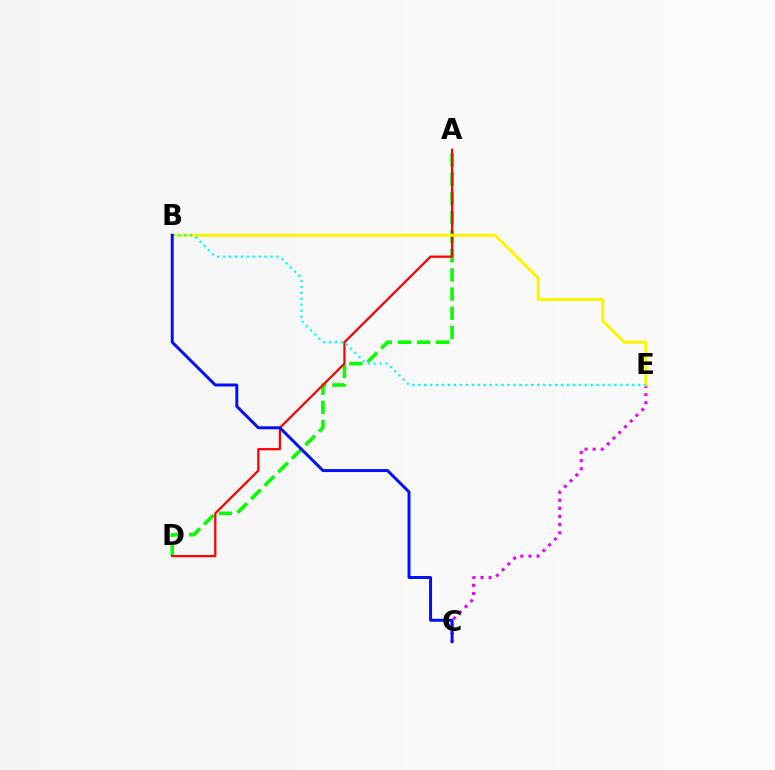{('C', 'E'): [{'color': '#ee00ff', 'line_style': 'dotted', 'thickness': 2.2}], ('A', 'D'): [{'color': '#08ff00', 'line_style': 'dashed', 'thickness': 2.6}, {'color': '#ff0000', 'line_style': 'solid', 'thickness': 1.62}], ('B', 'E'): [{'color': '#fcf500', 'line_style': 'solid', 'thickness': 2.18}, {'color': '#00fff6', 'line_style': 'dotted', 'thickness': 1.61}], ('B', 'C'): [{'color': '#0010ff', 'line_style': 'solid', 'thickness': 2.13}]}